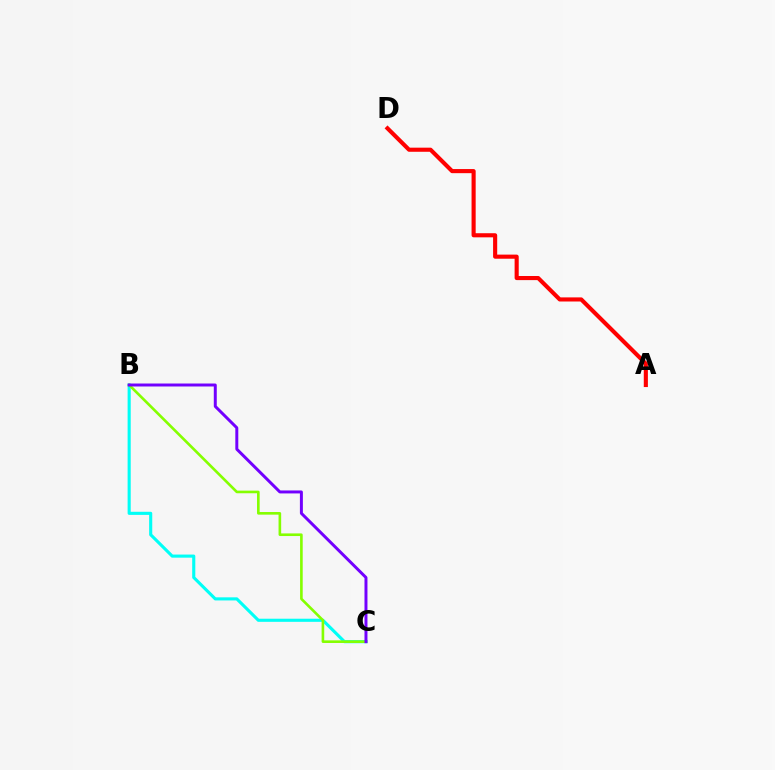{('B', 'C'): [{'color': '#00fff6', 'line_style': 'solid', 'thickness': 2.24}, {'color': '#84ff00', 'line_style': 'solid', 'thickness': 1.89}, {'color': '#7200ff', 'line_style': 'solid', 'thickness': 2.14}], ('A', 'D'): [{'color': '#ff0000', 'line_style': 'solid', 'thickness': 2.96}]}